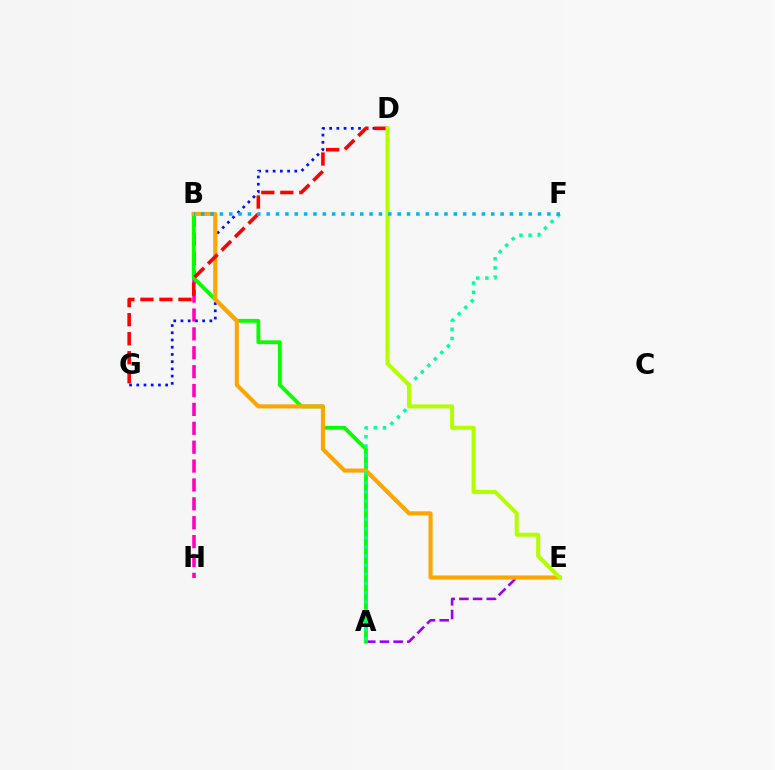{('A', 'E'): [{'color': '#9b00ff', 'line_style': 'dashed', 'thickness': 1.86}], ('B', 'H'): [{'color': '#ff00bd', 'line_style': 'dashed', 'thickness': 2.57}], ('A', 'B'): [{'color': '#08ff00', 'line_style': 'solid', 'thickness': 2.75}], ('D', 'G'): [{'color': '#0010ff', 'line_style': 'dotted', 'thickness': 1.96}, {'color': '#ff0000', 'line_style': 'dashed', 'thickness': 2.58}], ('B', 'E'): [{'color': '#ffa500', 'line_style': 'solid', 'thickness': 2.94}], ('A', 'F'): [{'color': '#00ff9d', 'line_style': 'dotted', 'thickness': 2.49}], ('D', 'E'): [{'color': '#b3ff00', 'line_style': 'solid', 'thickness': 2.91}], ('B', 'F'): [{'color': '#00b5ff', 'line_style': 'dotted', 'thickness': 2.54}]}